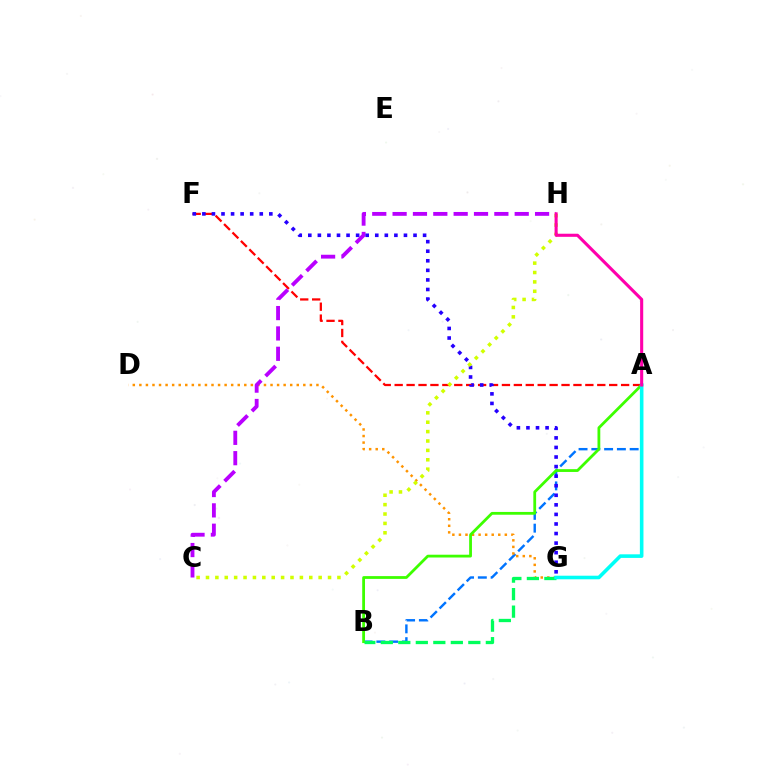{('A', 'F'): [{'color': '#ff0000', 'line_style': 'dashed', 'thickness': 1.62}], ('A', 'B'): [{'color': '#0074ff', 'line_style': 'dashed', 'thickness': 1.74}, {'color': '#3dff00', 'line_style': 'solid', 'thickness': 2.01}], ('D', 'G'): [{'color': '#ff9400', 'line_style': 'dotted', 'thickness': 1.78}], ('C', 'H'): [{'color': '#b900ff', 'line_style': 'dashed', 'thickness': 2.76}, {'color': '#d1ff00', 'line_style': 'dotted', 'thickness': 2.55}], ('F', 'G'): [{'color': '#2500ff', 'line_style': 'dotted', 'thickness': 2.6}], ('B', 'G'): [{'color': '#00ff5c', 'line_style': 'dashed', 'thickness': 2.38}], ('A', 'G'): [{'color': '#00fff6', 'line_style': 'solid', 'thickness': 2.58}], ('A', 'H'): [{'color': '#ff00ac', 'line_style': 'solid', 'thickness': 2.23}]}